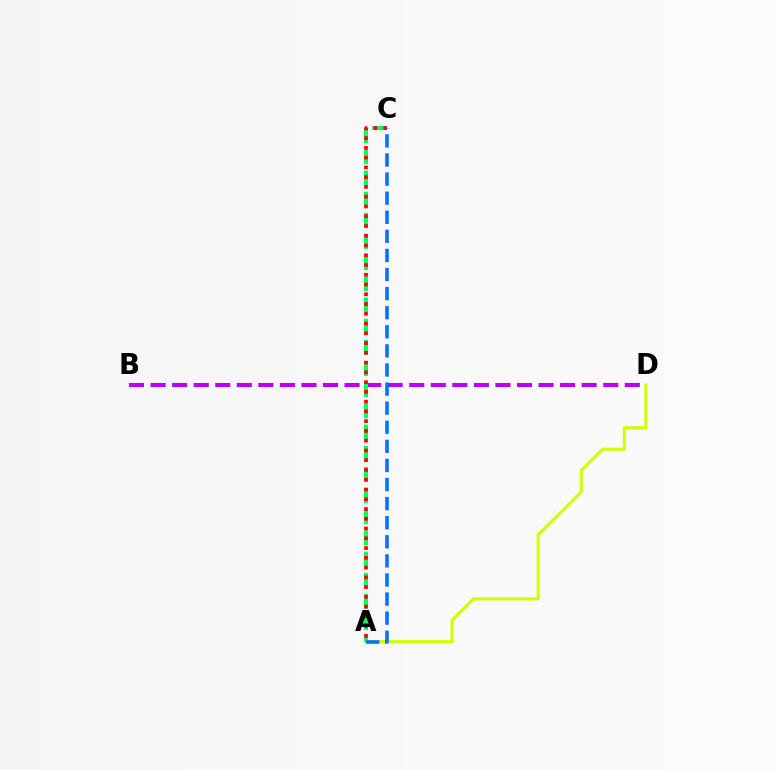{('A', 'D'): [{'color': '#d1ff00', 'line_style': 'solid', 'thickness': 2.22}], ('B', 'D'): [{'color': '#b900ff', 'line_style': 'dashed', 'thickness': 2.93}], ('A', 'C'): [{'color': '#00ff5c', 'line_style': 'dashed', 'thickness': 2.88}, {'color': '#ff0000', 'line_style': 'dotted', 'thickness': 2.65}, {'color': '#0074ff', 'line_style': 'dashed', 'thickness': 2.59}]}